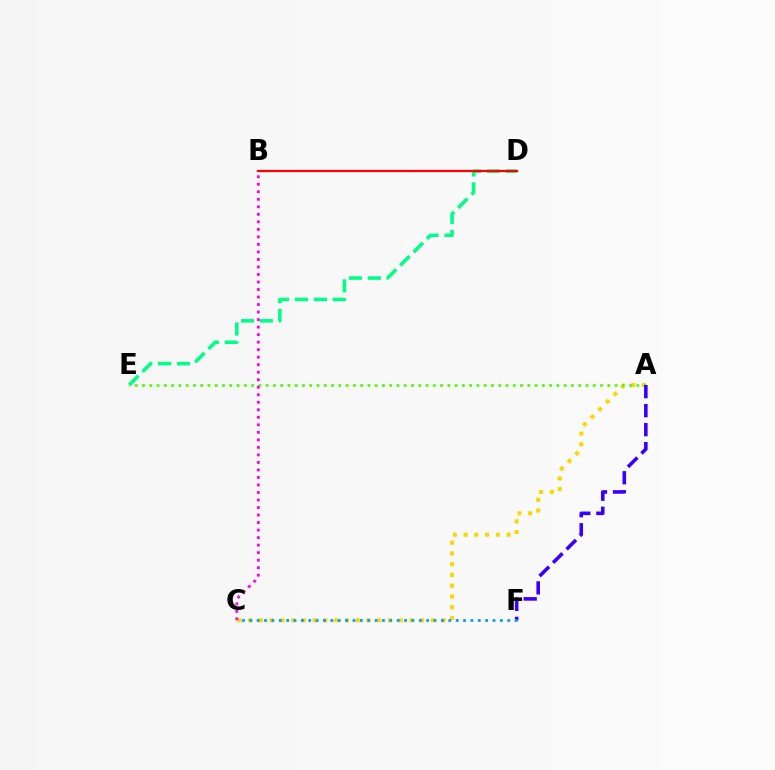{('A', 'C'): [{'color': '#ffd500', 'line_style': 'dotted', 'thickness': 2.92}], ('D', 'E'): [{'color': '#00ff86', 'line_style': 'dashed', 'thickness': 2.56}], ('A', 'E'): [{'color': '#4fff00', 'line_style': 'dotted', 'thickness': 1.98}], ('B', 'C'): [{'color': '#ff00ed', 'line_style': 'dotted', 'thickness': 2.04}], ('A', 'F'): [{'color': '#3700ff', 'line_style': 'dashed', 'thickness': 2.58}], ('B', 'D'): [{'color': '#ff0000', 'line_style': 'solid', 'thickness': 1.62}], ('C', 'F'): [{'color': '#009eff', 'line_style': 'dotted', 'thickness': 2.0}]}